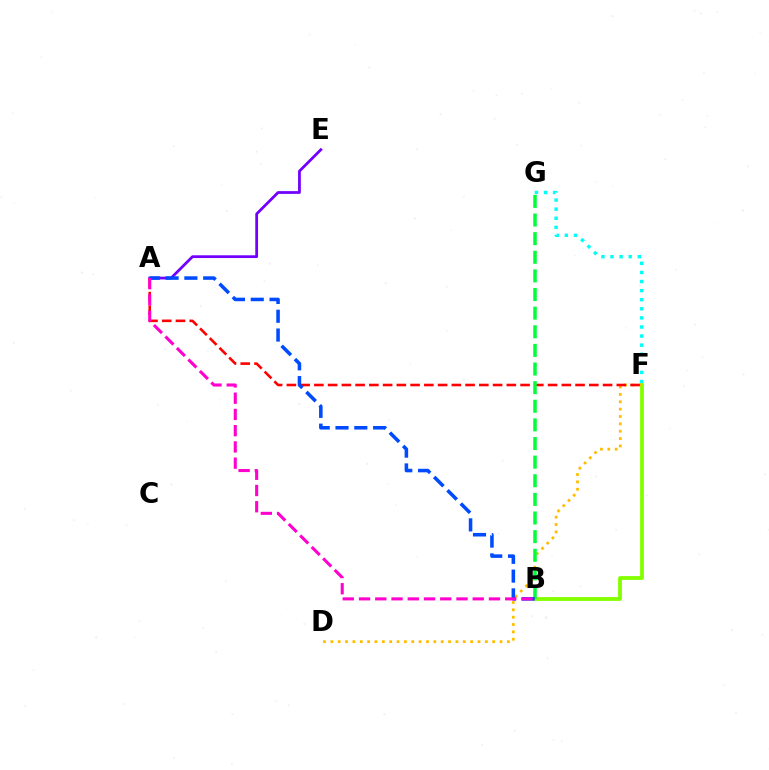{('F', 'G'): [{'color': '#00fff6', 'line_style': 'dotted', 'thickness': 2.47}], ('A', 'E'): [{'color': '#7200ff', 'line_style': 'solid', 'thickness': 1.99}], ('B', 'F'): [{'color': '#84ff00', 'line_style': 'solid', 'thickness': 2.75}], ('D', 'F'): [{'color': '#ffbd00', 'line_style': 'dotted', 'thickness': 2.0}], ('A', 'F'): [{'color': '#ff0000', 'line_style': 'dashed', 'thickness': 1.87}], ('B', 'G'): [{'color': '#00ff39', 'line_style': 'dashed', 'thickness': 2.53}], ('A', 'B'): [{'color': '#004bff', 'line_style': 'dashed', 'thickness': 2.55}, {'color': '#ff00cf', 'line_style': 'dashed', 'thickness': 2.21}]}